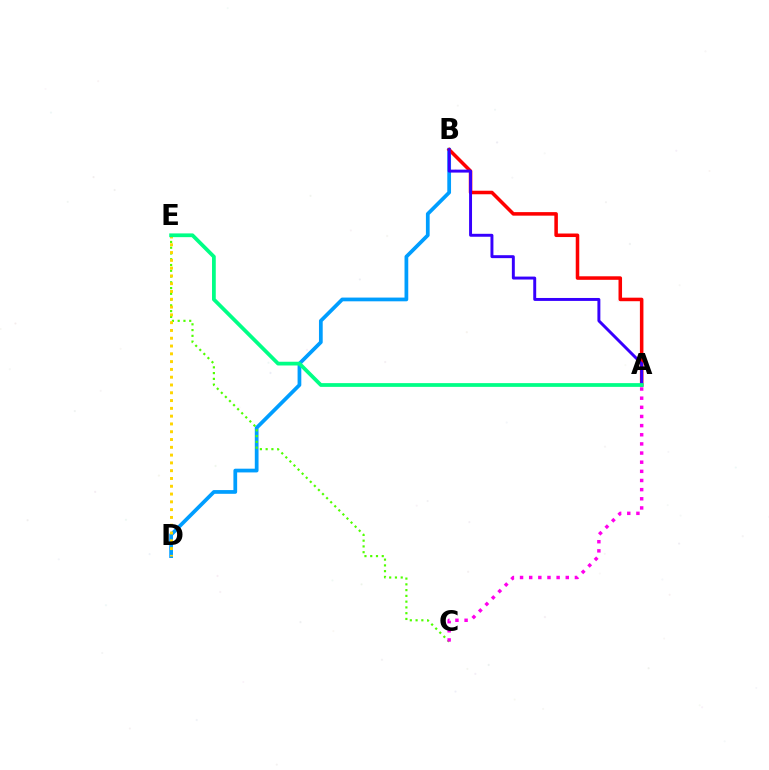{('B', 'D'): [{'color': '#009eff', 'line_style': 'solid', 'thickness': 2.69}], ('C', 'E'): [{'color': '#4fff00', 'line_style': 'dotted', 'thickness': 1.57}], ('D', 'E'): [{'color': '#ffd500', 'line_style': 'dotted', 'thickness': 2.12}], ('A', 'B'): [{'color': '#ff0000', 'line_style': 'solid', 'thickness': 2.54}, {'color': '#3700ff', 'line_style': 'solid', 'thickness': 2.12}], ('A', 'C'): [{'color': '#ff00ed', 'line_style': 'dotted', 'thickness': 2.49}], ('A', 'E'): [{'color': '#00ff86', 'line_style': 'solid', 'thickness': 2.7}]}